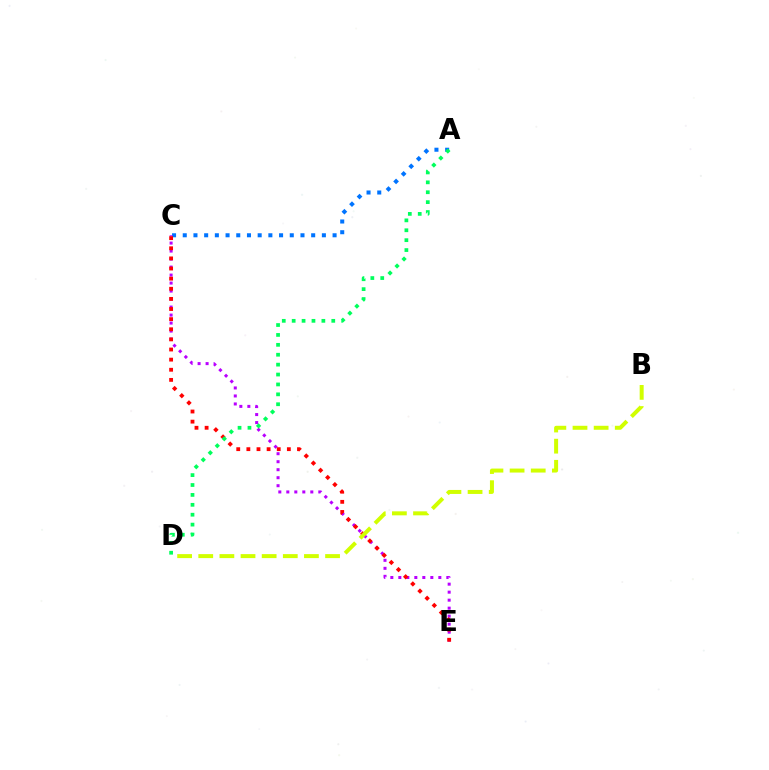{('A', 'C'): [{'color': '#0074ff', 'line_style': 'dotted', 'thickness': 2.91}], ('C', 'E'): [{'color': '#b900ff', 'line_style': 'dotted', 'thickness': 2.17}, {'color': '#ff0000', 'line_style': 'dotted', 'thickness': 2.75}], ('A', 'D'): [{'color': '#00ff5c', 'line_style': 'dotted', 'thickness': 2.69}], ('B', 'D'): [{'color': '#d1ff00', 'line_style': 'dashed', 'thickness': 2.87}]}